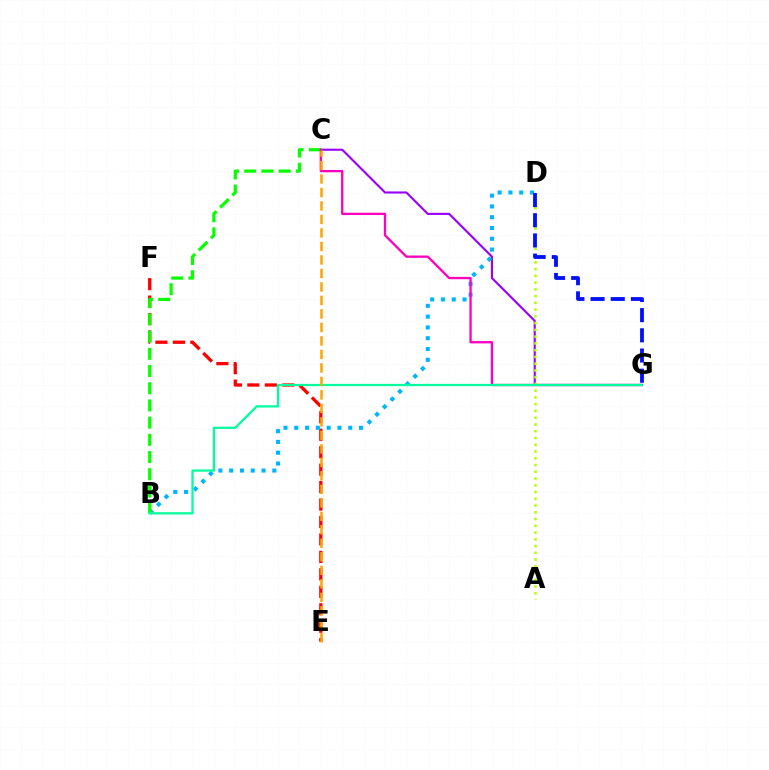{('E', 'F'): [{'color': '#ff0000', 'line_style': 'dashed', 'thickness': 2.37}], ('C', 'G'): [{'color': '#9b00ff', 'line_style': 'solid', 'thickness': 1.53}, {'color': '#ff00bd', 'line_style': 'solid', 'thickness': 1.66}], ('B', 'D'): [{'color': '#00b5ff', 'line_style': 'dotted', 'thickness': 2.93}], ('A', 'D'): [{'color': '#b3ff00', 'line_style': 'dotted', 'thickness': 1.84}], ('B', 'C'): [{'color': '#08ff00', 'line_style': 'dashed', 'thickness': 2.34}], ('B', 'G'): [{'color': '#00ff9d', 'line_style': 'solid', 'thickness': 1.61}], ('C', 'E'): [{'color': '#ffa500', 'line_style': 'dashed', 'thickness': 1.83}], ('D', 'G'): [{'color': '#0010ff', 'line_style': 'dashed', 'thickness': 2.74}]}